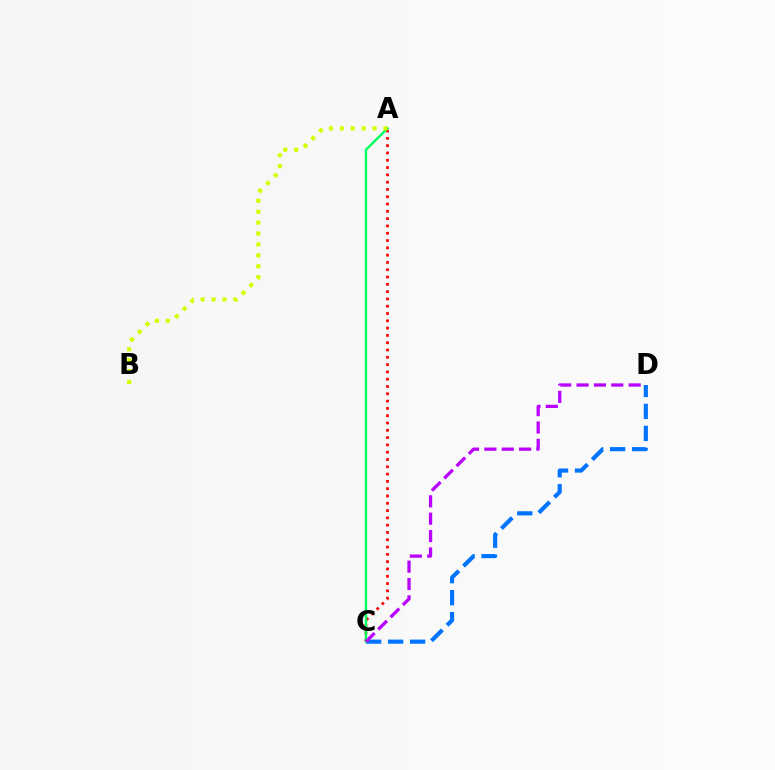{('A', 'C'): [{'color': '#ff0000', 'line_style': 'dotted', 'thickness': 1.98}, {'color': '#00ff5c', 'line_style': 'solid', 'thickness': 1.7}], ('C', 'D'): [{'color': '#0074ff', 'line_style': 'dashed', 'thickness': 2.99}, {'color': '#b900ff', 'line_style': 'dashed', 'thickness': 2.36}], ('A', 'B'): [{'color': '#d1ff00', 'line_style': 'dotted', 'thickness': 2.96}]}